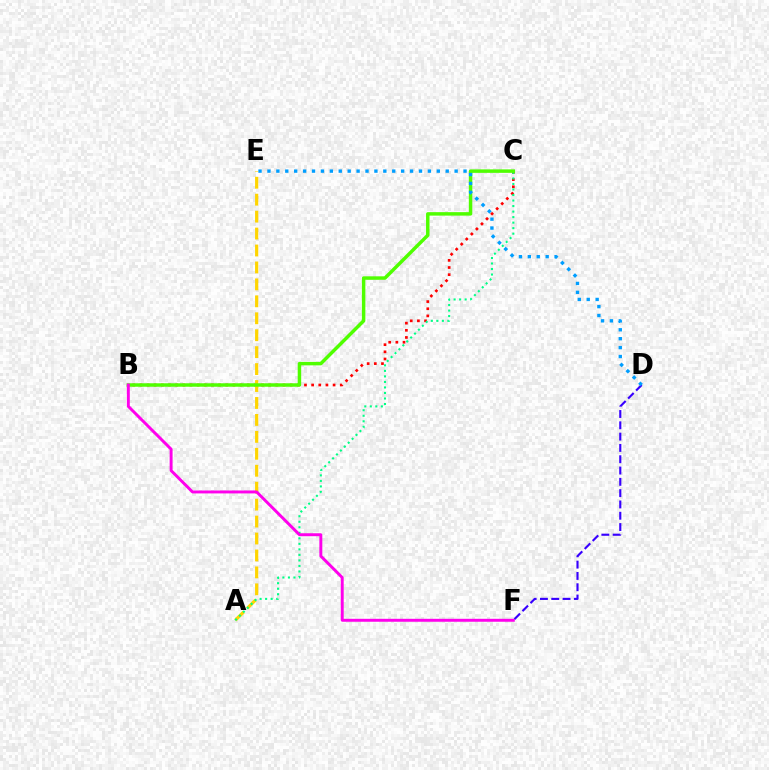{('B', 'C'): [{'color': '#ff0000', 'line_style': 'dotted', 'thickness': 1.94}, {'color': '#4fff00', 'line_style': 'solid', 'thickness': 2.5}], ('A', 'E'): [{'color': '#ffd500', 'line_style': 'dashed', 'thickness': 2.3}], ('A', 'C'): [{'color': '#00ff86', 'line_style': 'dotted', 'thickness': 1.5}], ('B', 'F'): [{'color': '#ff00ed', 'line_style': 'solid', 'thickness': 2.12}], ('D', 'F'): [{'color': '#3700ff', 'line_style': 'dashed', 'thickness': 1.54}], ('D', 'E'): [{'color': '#009eff', 'line_style': 'dotted', 'thickness': 2.42}]}